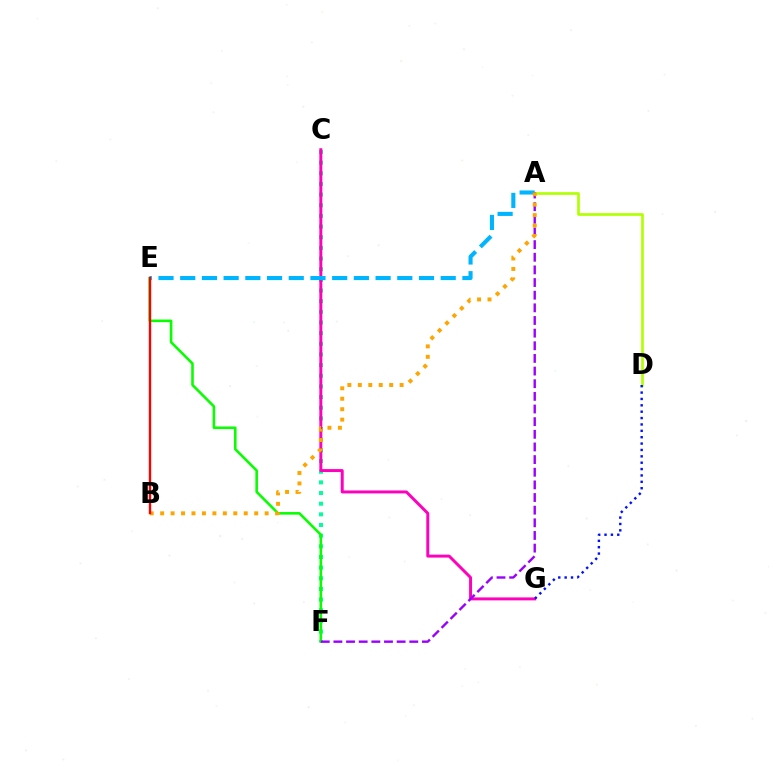{('C', 'F'): [{'color': '#00ff9d', 'line_style': 'dotted', 'thickness': 2.9}], ('C', 'G'): [{'color': '#ff00bd', 'line_style': 'solid', 'thickness': 2.13}], ('E', 'F'): [{'color': '#08ff00', 'line_style': 'solid', 'thickness': 1.86}], ('A', 'D'): [{'color': '#b3ff00', 'line_style': 'solid', 'thickness': 1.93}], ('A', 'E'): [{'color': '#00b5ff', 'line_style': 'dashed', 'thickness': 2.95}], ('A', 'F'): [{'color': '#9b00ff', 'line_style': 'dashed', 'thickness': 1.72}], ('D', 'G'): [{'color': '#0010ff', 'line_style': 'dotted', 'thickness': 1.73}], ('A', 'B'): [{'color': '#ffa500', 'line_style': 'dotted', 'thickness': 2.84}], ('B', 'E'): [{'color': '#ff0000', 'line_style': 'solid', 'thickness': 1.71}]}